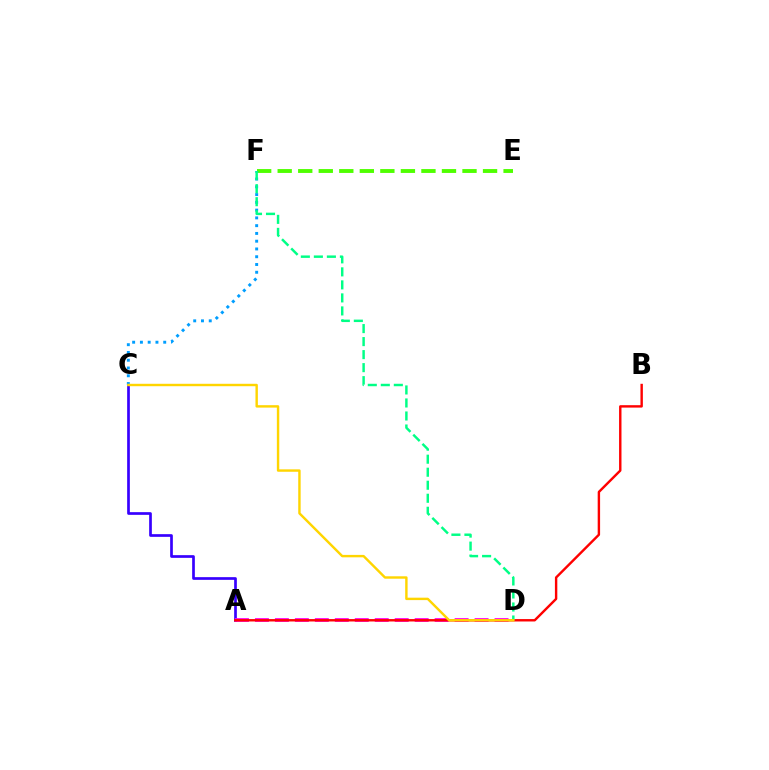{('E', 'F'): [{'color': '#4fff00', 'line_style': 'dashed', 'thickness': 2.79}], ('A', 'C'): [{'color': '#3700ff', 'line_style': 'solid', 'thickness': 1.94}], ('A', 'D'): [{'color': '#ff00ed', 'line_style': 'dashed', 'thickness': 2.71}], ('A', 'B'): [{'color': '#ff0000', 'line_style': 'solid', 'thickness': 1.73}], ('C', 'F'): [{'color': '#009eff', 'line_style': 'dotted', 'thickness': 2.11}], ('D', 'F'): [{'color': '#00ff86', 'line_style': 'dashed', 'thickness': 1.77}], ('C', 'D'): [{'color': '#ffd500', 'line_style': 'solid', 'thickness': 1.74}]}